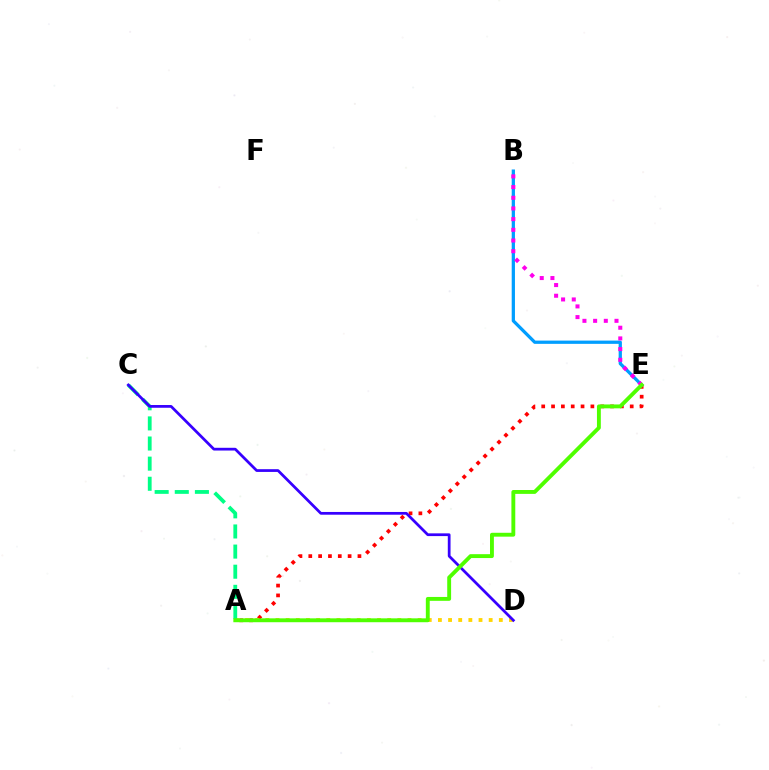{('A', 'E'): [{'color': '#ff0000', 'line_style': 'dotted', 'thickness': 2.67}, {'color': '#4fff00', 'line_style': 'solid', 'thickness': 2.79}], ('A', 'D'): [{'color': '#ffd500', 'line_style': 'dotted', 'thickness': 2.76}], ('B', 'E'): [{'color': '#009eff', 'line_style': 'solid', 'thickness': 2.34}, {'color': '#ff00ed', 'line_style': 'dotted', 'thickness': 2.9}], ('A', 'C'): [{'color': '#00ff86', 'line_style': 'dashed', 'thickness': 2.73}], ('C', 'D'): [{'color': '#3700ff', 'line_style': 'solid', 'thickness': 1.98}]}